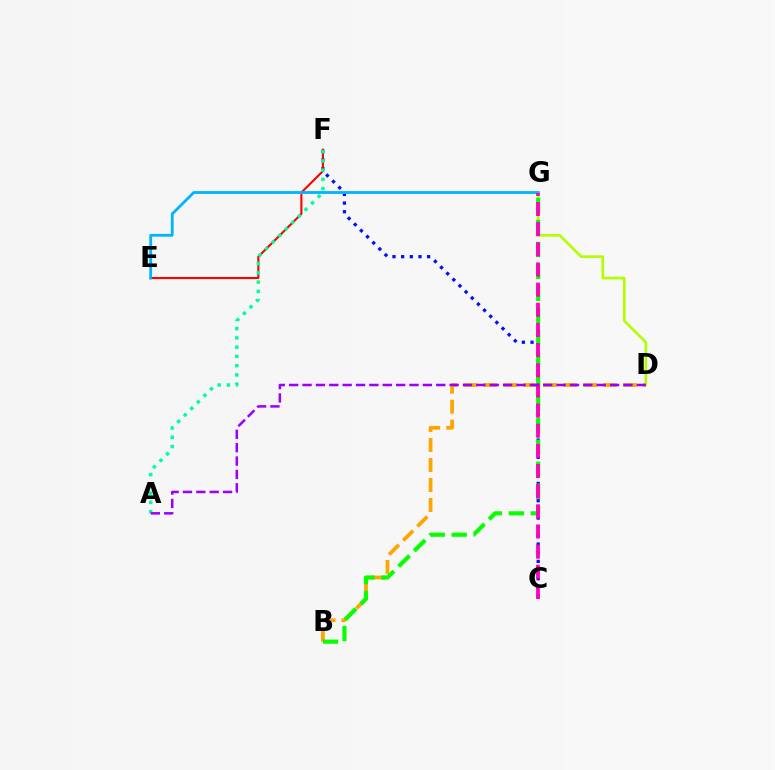{('C', 'F'): [{'color': '#0010ff', 'line_style': 'dotted', 'thickness': 2.35}], ('D', 'G'): [{'color': '#b3ff00', 'line_style': 'solid', 'thickness': 1.93}], ('E', 'F'): [{'color': '#ff0000', 'line_style': 'solid', 'thickness': 1.52}], ('B', 'D'): [{'color': '#ffa500', 'line_style': 'dashed', 'thickness': 2.71}], ('B', 'G'): [{'color': '#08ff00', 'line_style': 'dashed', 'thickness': 2.99}], ('A', 'F'): [{'color': '#00ff9d', 'line_style': 'dotted', 'thickness': 2.51}], ('E', 'G'): [{'color': '#00b5ff', 'line_style': 'solid', 'thickness': 2.02}], ('C', 'G'): [{'color': '#ff00bd', 'line_style': 'dashed', 'thickness': 2.74}], ('A', 'D'): [{'color': '#9b00ff', 'line_style': 'dashed', 'thickness': 1.82}]}